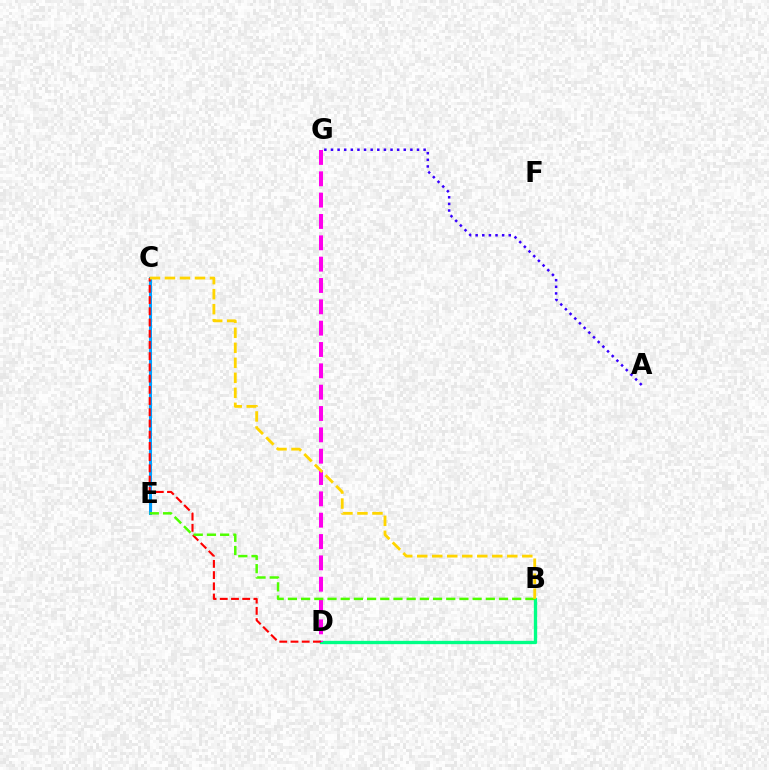{('C', 'E'): [{'color': '#009eff', 'line_style': 'solid', 'thickness': 2.19}], ('B', 'D'): [{'color': '#00ff86', 'line_style': 'solid', 'thickness': 2.4}], ('A', 'G'): [{'color': '#3700ff', 'line_style': 'dotted', 'thickness': 1.8}], ('D', 'G'): [{'color': '#ff00ed', 'line_style': 'dashed', 'thickness': 2.9}], ('C', 'D'): [{'color': '#ff0000', 'line_style': 'dashed', 'thickness': 1.52}], ('B', 'E'): [{'color': '#4fff00', 'line_style': 'dashed', 'thickness': 1.79}], ('B', 'C'): [{'color': '#ffd500', 'line_style': 'dashed', 'thickness': 2.04}]}